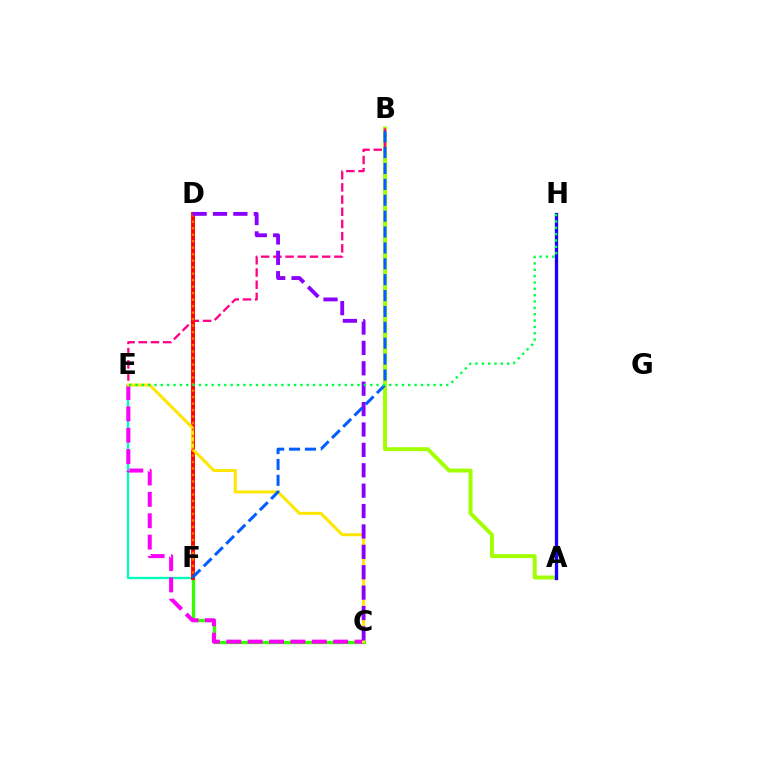{('C', 'F'): [{'color': '#31ff00', 'line_style': 'solid', 'thickness': 2.36}], ('A', 'B'): [{'color': '#a2ff00', 'line_style': 'solid', 'thickness': 2.83}], ('D', 'F'): [{'color': '#00d3ff', 'line_style': 'dashed', 'thickness': 1.92}, {'color': '#ff0000', 'line_style': 'solid', 'thickness': 2.78}, {'color': '#ff7000', 'line_style': 'dotted', 'thickness': 1.76}], ('B', 'E'): [{'color': '#ff0088', 'line_style': 'dashed', 'thickness': 1.66}], ('E', 'F'): [{'color': '#00ffbb', 'line_style': 'solid', 'thickness': 1.66}], ('C', 'E'): [{'color': '#fa00f9', 'line_style': 'dashed', 'thickness': 2.9}, {'color': '#ffe600', 'line_style': 'solid', 'thickness': 2.17}], ('A', 'H'): [{'color': '#1900ff', 'line_style': 'solid', 'thickness': 2.37}], ('C', 'D'): [{'color': '#8a00ff', 'line_style': 'dashed', 'thickness': 2.77}], ('B', 'F'): [{'color': '#005dff', 'line_style': 'dashed', 'thickness': 2.16}], ('E', 'H'): [{'color': '#00ff45', 'line_style': 'dotted', 'thickness': 1.72}]}